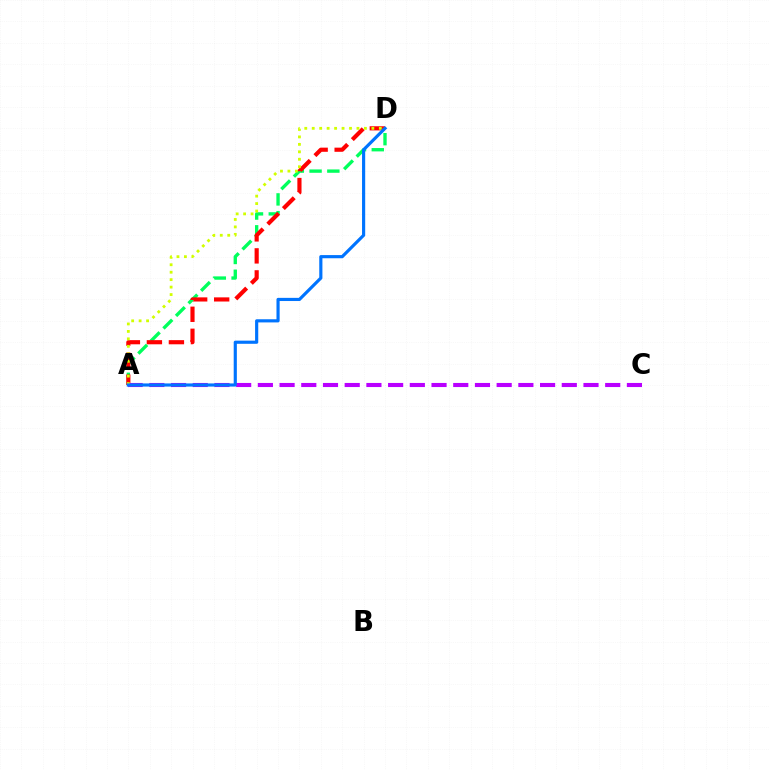{('A', 'D'): [{'color': '#00ff5c', 'line_style': 'dashed', 'thickness': 2.41}, {'color': '#ff0000', 'line_style': 'dashed', 'thickness': 2.99}, {'color': '#d1ff00', 'line_style': 'dotted', 'thickness': 2.03}, {'color': '#0074ff', 'line_style': 'solid', 'thickness': 2.27}], ('A', 'C'): [{'color': '#b900ff', 'line_style': 'dashed', 'thickness': 2.95}]}